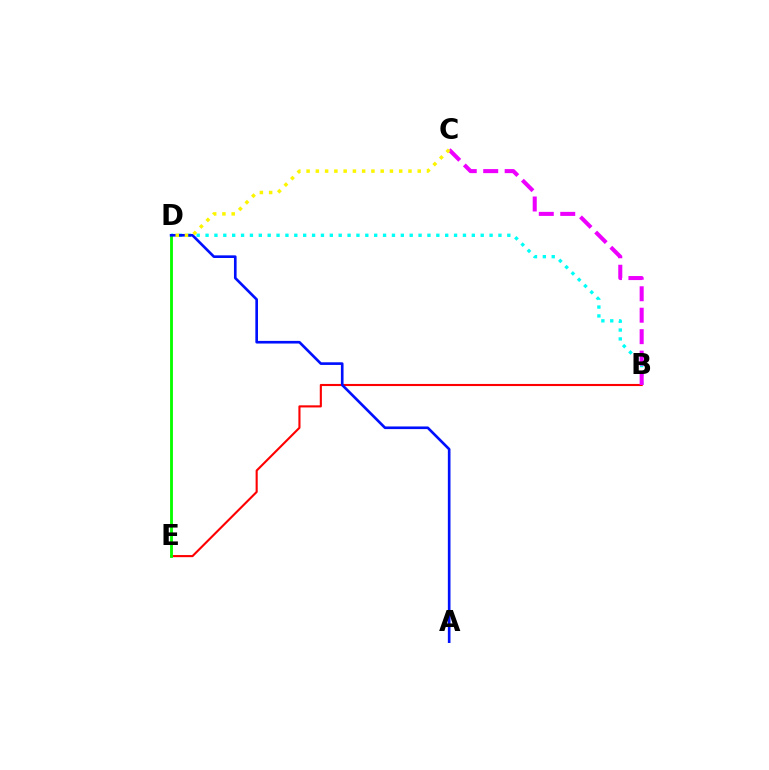{('B', 'D'): [{'color': '#00fff6', 'line_style': 'dotted', 'thickness': 2.41}], ('B', 'E'): [{'color': '#ff0000', 'line_style': 'solid', 'thickness': 1.52}], ('D', 'E'): [{'color': '#08ff00', 'line_style': 'solid', 'thickness': 2.05}], ('B', 'C'): [{'color': '#ee00ff', 'line_style': 'dashed', 'thickness': 2.91}], ('A', 'D'): [{'color': '#0010ff', 'line_style': 'solid', 'thickness': 1.9}], ('C', 'D'): [{'color': '#fcf500', 'line_style': 'dotted', 'thickness': 2.52}]}